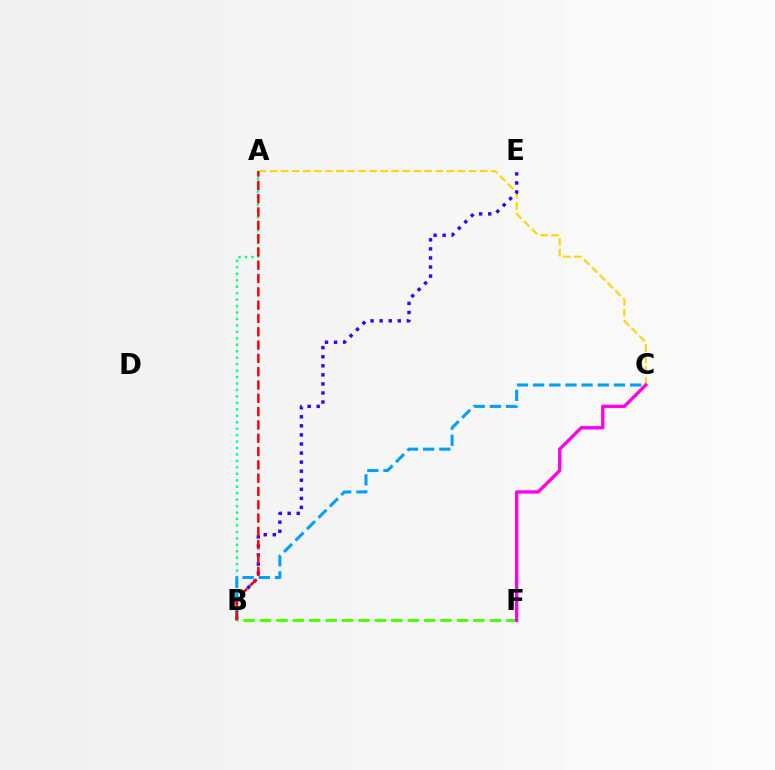{('A', 'C'): [{'color': '#ffd500', 'line_style': 'dashed', 'thickness': 1.5}], ('B', 'E'): [{'color': '#3700ff', 'line_style': 'dotted', 'thickness': 2.46}], ('A', 'B'): [{'color': '#00ff86', 'line_style': 'dotted', 'thickness': 1.75}, {'color': '#ff0000', 'line_style': 'dashed', 'thickness': 1.81}], ('B', 'C'): [{'color': '#009eff', 'line_style': 'dashed', 'thickness': 2.2}], ('B', 'F'): [{'color': '#4fff00', 'line_style': 'dashed', 'thickness': 2.23}], ('C', 'F'): [{'color': '#ff00ed', 'line_style': 'solid', 'thickness': 2.42}]}